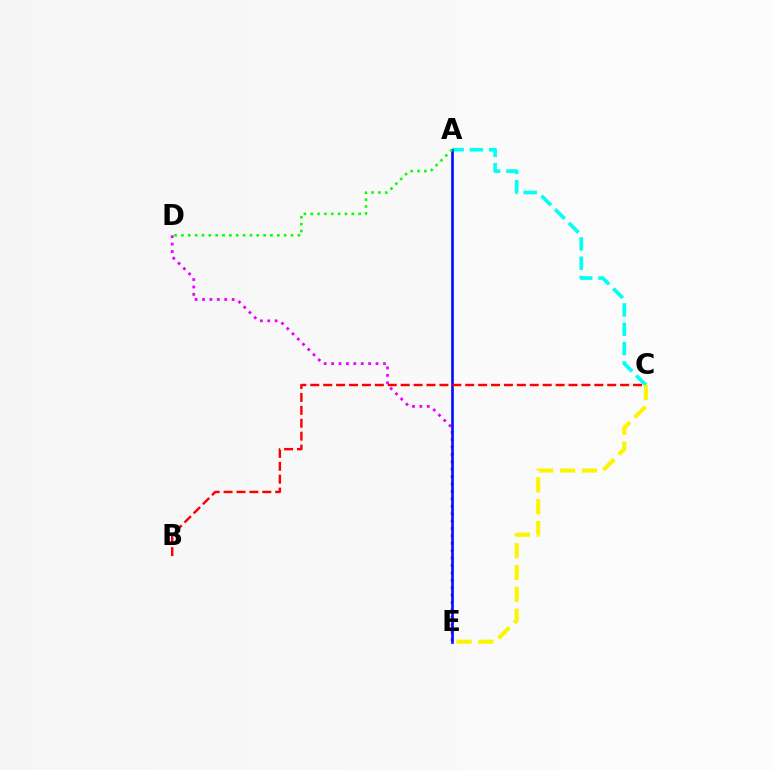{('D', 'E'): [{'color': '#ee00ff', 'line_style': 'dotted', 'thickness': 2.01}], ('A', 'C'): [{'color': '#00fff6', 'line_style': 'dashed', 'thickness': 2.62}], ('C', 'E'): [{'color': '#fcf500', 'line_style': 'dashed', 'thickness': 2.97}], ('A', 'E'): [{'color': '#0010ff', 'line_style': 'solid', 'thickness': 1.92}], ('B', 'C'): [{'color': '#ff0000', 'line_style': 'dashed', 'thickness': 1.75}], ('A', 'D'): [{'color': '#08ff00', 'line_style': 'dotted', 'thickness': 1.86}]}